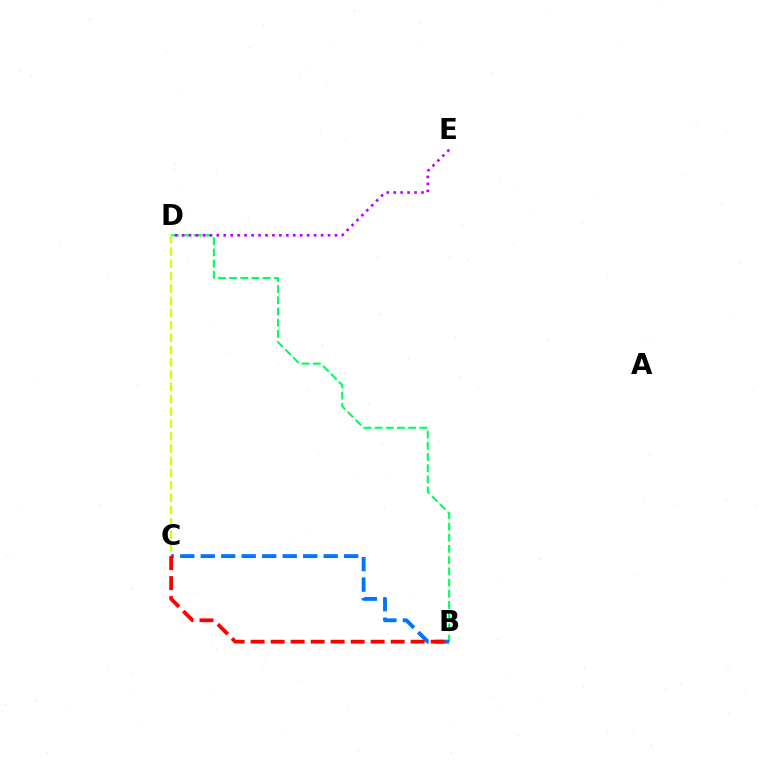{('B', 'D'): [{'color': '#00ff5c', 'line_style': 'dashed', 'thickness': 1.52}], ('D', 'E'): [{'color': '#b900ff', 'line_style': 'dotted', 'thickness': 1.89}], ('C', 'D'): [{'color': '#d1ff00', 'line_style': 'dashed', 'thickness': 1.67}], ('B', 'C'): [{'color': '#0074ff', 'line_style': 'dashed', 'thickness': 2.78}, {'color': '#ff0000', 'line_style': 'dashed', 'thickness': 2.72}]}